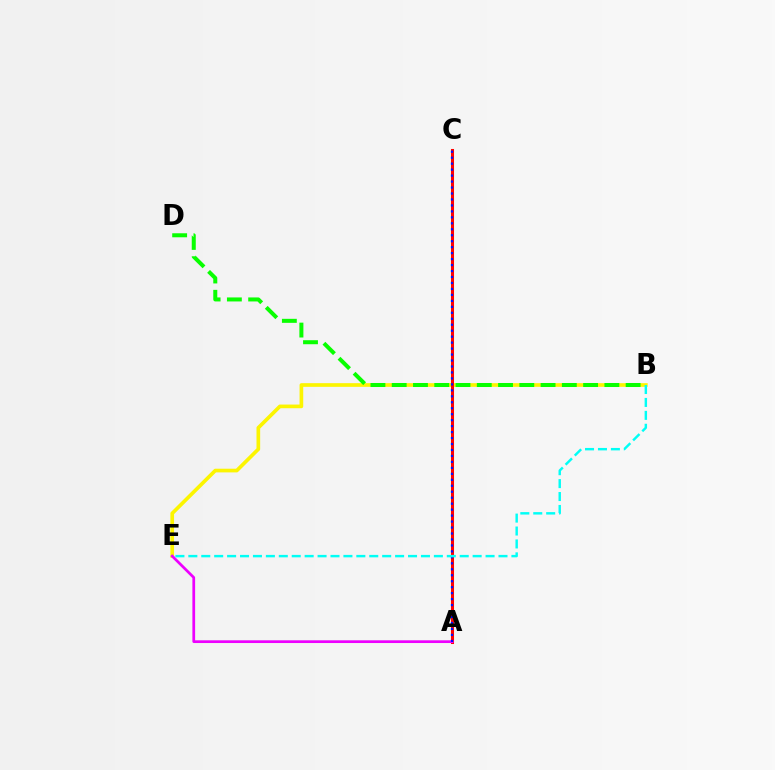{('B', 'E'): [{'color': '#fcf500', 'line_style': 'solid', 'thickness': 2.64}, {'color': '#00fff6', 'line_style': 'dashed', 'thickness': 1.76}], ('B', 'D'): [{'color': '#08ff00', 'line_style': 'dashed', 'thickness': 2.89}], ('A', 'C'): [{'color': '#ff0000', 'line_style': 'solid', 'thickness': 2.19}, {'color': '#0010ff', 'line_style': 'dotted', 'thickness': 1.62}], ('A', 'E'): [{'color': '#ee00ff', 'line_style': 'solid', 'thickness': 1.96}]}